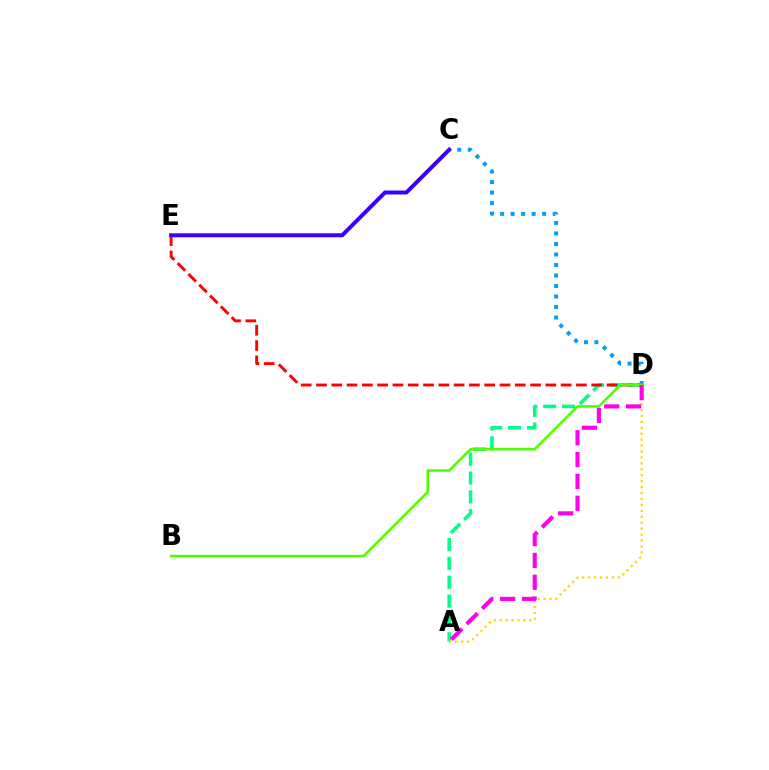{('C', 'D'): [{'color': '#009eff', 'line_style': 'dotted', 'thickness': 2.85}], ('A', 'D'): [{'color': '#00ff86', 'line_style': 'dashed', 'thickness': 2.56}, {'color': '#ffd500', 'line_style': 'dotted', 'thickness': 1.61}, {'color': '#ff00ed', 'line_style': 'dashed', 'thickness': 2.97}], ('D', 'E'): [{'color': '#ff0000', 'line_style': 'dashed', 'thickness': 2.08}], ('B', 'D'): [{'color': '#4fff00', 'line_style': 'solid', 'thickness': 1.84}], ('C', 'E'): [{'color': '#3700ff', 'line_style': 'solid', 'thickness': 2.86}]}